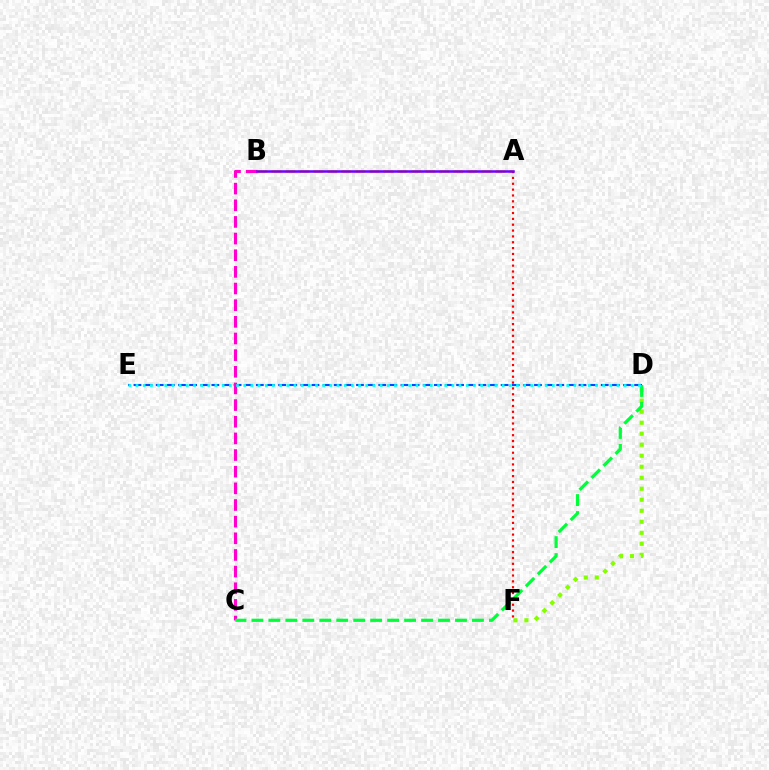{('D', 'F'): [{'color': '#84ff00', 'line_style': 'dotted', 'thickness': 2.99}], ('A', 'B'): [{'color': '#ffbd00', 'line_style': 'dashed', 'thickness': 1.9}, {'color': '#7200ff', 'line_style': 'solid', 'thickness': 1.82}], ('D', 'E'): [{'color': '#004bff', 'line_style': 'dashed', 'thickness': 1.51}, {'color': '#00fff6', 'line_style': 'dotted', 'thickness': 1.95}], ('B', 'C'): [{'color': '#ff00cf', 'line_style': 'dashed', 'thickness': 2.26}], ('C', 'D'): [{'color': '#00ff39', 'line_style': 'dashed', 'thickness': 2.3}], ('A', 'F'): [{'color': '#ff0000', 'line_style': 'dotted', 'thickness': 1.59}]}